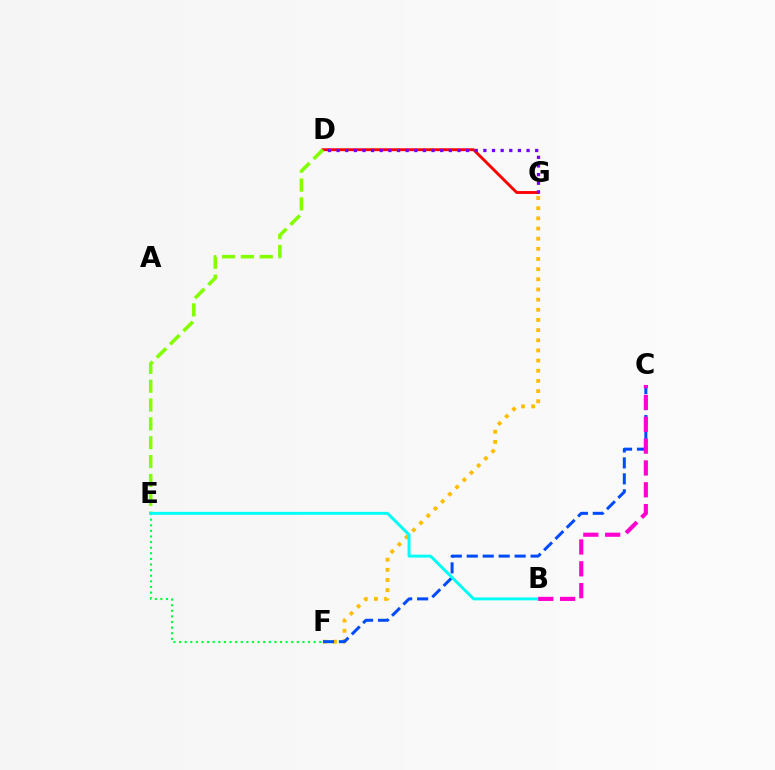{('F', 'G'): [{'color': '#ffbd00', 'line_style': 'dotted', 'thickness': 2.76}], ('D', 'G'): [{'color': '#ff0000', 'line_style': 'solid', 'thickness': 2.08}, {'color': '#7200ff', 'line_style': 'dotted', 'thickness': 2.35}], ('C', 'F'): [{'color': '#004bff', 'line_style': 'dashed', 'thickness': 2.17}], ('D', 'E'): [{'color': '#84ff00', 'line_style': 'dashed', 'thickness': 2.56}], ('E', 'F'): [{'color': '#00ff39', 'line_style': 'dotted', 'thickness': 1.52}], ('B', 'E'): [{'color': '#00fff6', 'line_style': 'solid', 'thickness': 2.11}], ('B', 'C'): [{'color': '#ff00cf', 'line_style': 'dashed', 'thickness': 2.97}]}